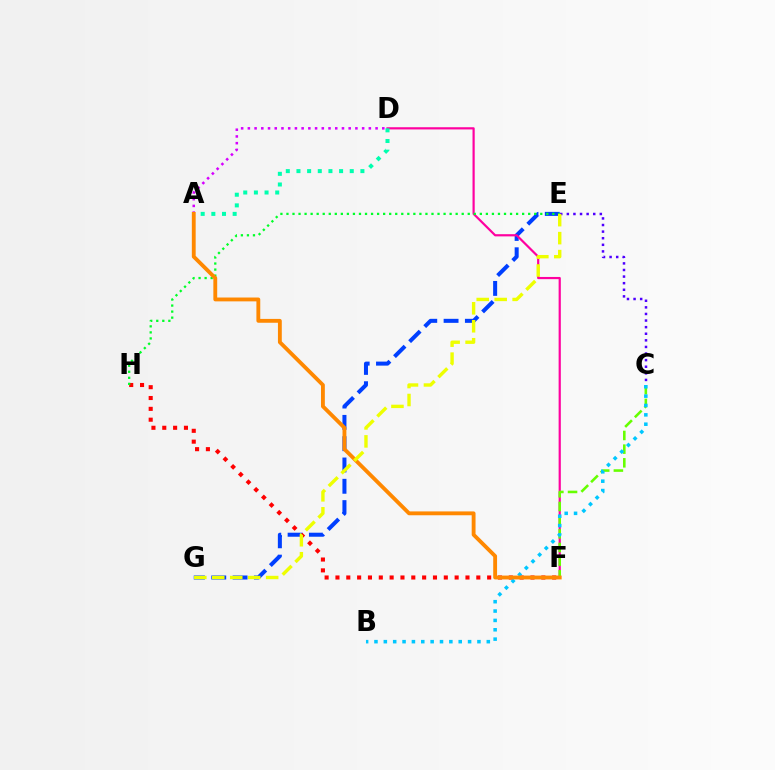{('E', 'G'): [{'color': '#003fff', 'line_style': 'dashed', 'thickness': 2.89}, {'color': '#eeff00', 'line_style': 'dashed', 'thickness': 2.44}], ('D', 'F'): [{'color': '#ff00a0', 'line_style': 'solid', 'thickness': 1.58}], ('A', 'D'): [{'color': '#00ffaf', 'line_style': 'dotted', 'thickness': 2.9}, {'color': '#d600ff', 'line_style': 'dotted', 'thickness': 1.83}], ('C', 'F'): [{'color': '#66ff00', 'line_style': 'dashed', 'thickness': 1.86}], ('F', 'H'): [{'color': '#ff0000', 'line_style': 'dotted', 'thickness': 2.94}], ('B', 'C'): [{'color': '#00c7ff', 'line_style': 'dotted', 'thickness': 2.54}], ('E', 'H'): [{'color': '#00ff27', 'line_style': 'dotted', 'thickness': 1.64}], ('C', 'E'): [{'color': '#4f00ff', 'line_style': 'dotted', 'thickness': 1.79}], ('A', 'F'): [{'color': '#ff8800', 'line_style': 'solid', 'thickness': 2.77}]}